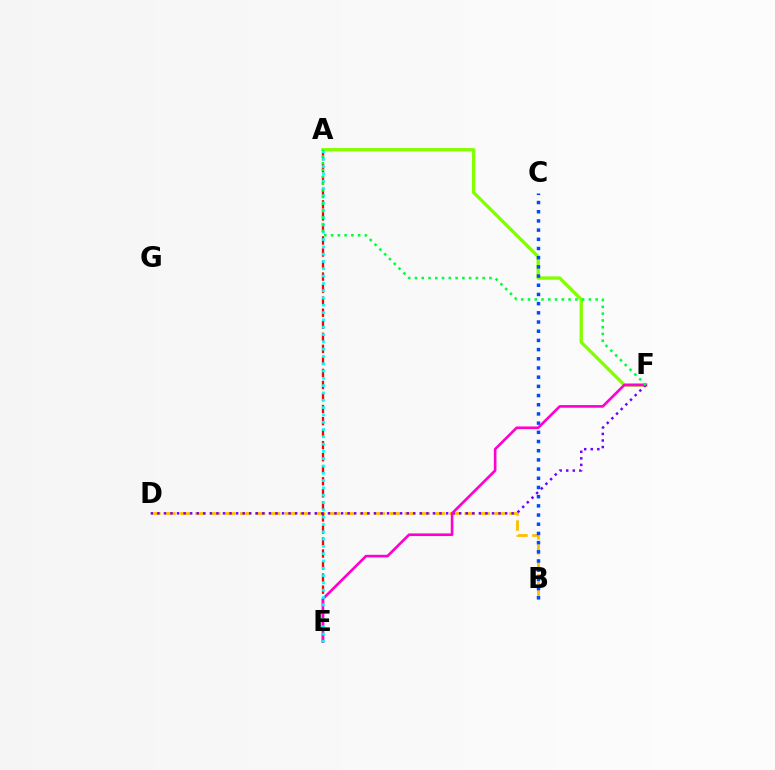{('B', 'D'): [{'color': '#ffbd00', 'line_style': 'dashed', 'thickness': 2.03}], ('A', 'E'): [{'color': '#ff0000', 'line_style': 'dashed', 'thickness': 1.64}, {'color': '#00fff6', 'line_style': 'dotted', 'thickness': 1.98}], ('A', 'F'): [{'color': '#84ff00', 'line_style': 'solid', 'thickness': 2.41}, {'color': '#00ff39', 'line_style': 'dotted', 'thickness': 1.84}], ('D', 'F'): [{'color': '#7200ff', 'line_style': 'dotted', 'thickness': 1.78}], ('B', 'C'): [{'color': '#004bff', 'line_style': 'dotted', 'thickness': 2.5}], ('E', 'F'): [{'color': '#ff00cf', 'line_style': 'solid', 'thickness': 1.9}]}